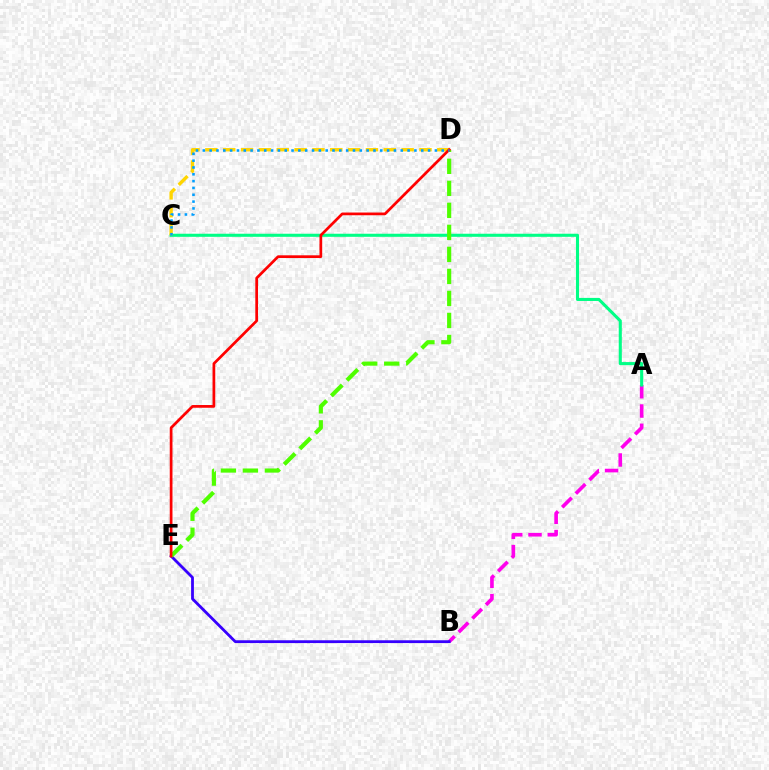{('A', 'B'): [{'color': '#ff00ed', 'line_style': 'dashed', 'thickness': 2.62}], ('B', 'E'): [{'color': '#3700ff', 'line_style': 'solid', 'thickness': 2.02}], ('A', 'C'): [{'color': '#00ff86', 'line_style': 'solid', 'thickness': 2.22}], ('C', 'D'): [{'color': '#ffd500', 'line_style': 'dashed', 'thickness': 2.42}, {'color': '#009eff', 'line_style': 'dotted', 'thickness': 1.85}], ('D', 'E'): [{'color': '#4fff00', 'line_style': 'dashed', 'thickness': 2.99}, {'color': '#ff0000', 'line_style': 'solid', 'thickness': 1.96}]}